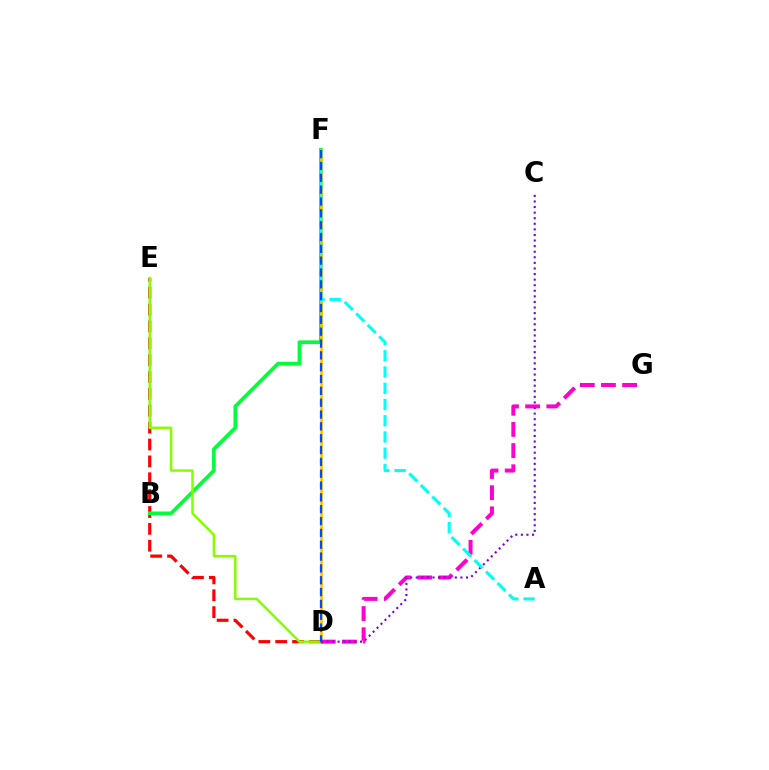{('D', 'E'): [{'color': '#ff0000', 'line_style': 'dashed', 'thickness': 2.29}, {'color': '#84ff00', 'line_style': 'solid', 'thickness': 1.79}], ('B', 'F'): [{'color': '#00ff39', 'line_style': 'solid', 'thickness': 2.65}], ('D', 'F'): [{'color': '#ffbd00', 'line_style': 'solid', 'thickness': 1.84}, {'color': '#004bff', 'line_style': 'dashed', 'thickness': 1.61}], ('D', 'G'): [{'color': '#ff00cf', 'line_style': 'dashed', 'thickness': 2.88}], ('C', 'D'): [{'color': '#7200ff', 'line_style': 'dotted', 'thickness': 1.52}], ('A', 'F'): [{'color': '#00fff6', 'line_style': 'dashed', 'thickness': 2.2}]}